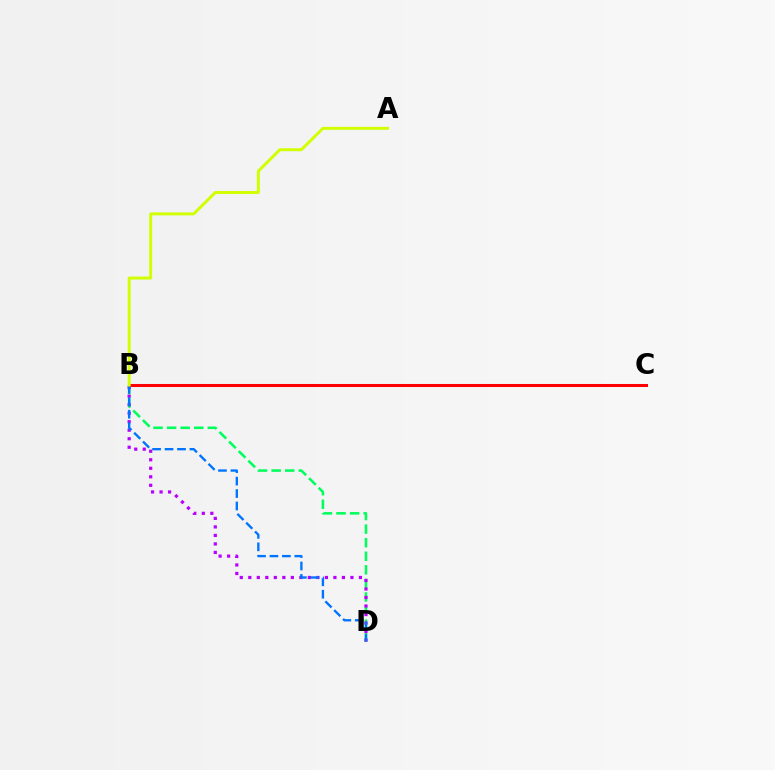{('B', 'D'): [{'color': '#00ff5c', 'line_style': 'dashed', 'thickness': 1.84}, {'color': '#b900ff', 'line_style': 'dotted', 'thickness': 2.31}, {'color': '#0074ff', 'line_style': 'dashed', 'thickness': 1.69}], ('B', 'C'): [{'color': '#ff0000', 'line_style': 'solid', 'thickness': 2.19}], ('A', 'B'): [{'color': '#d1ff00', 'line_style': 'solid', 'thickness': 2.13}]}